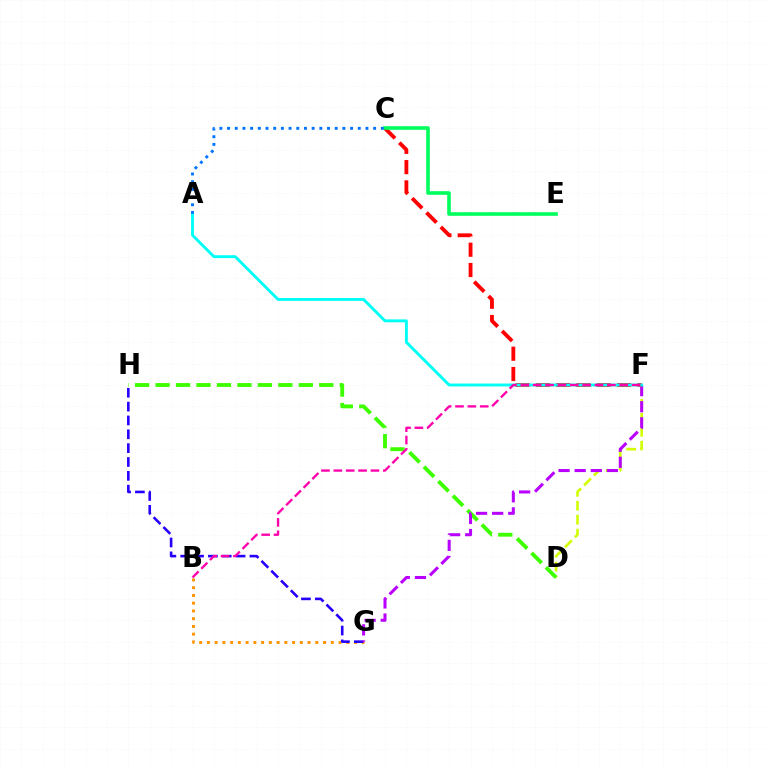{('D', 'F'): [{'color': '#d1ff00', 'line_style': 'dashed', 'thickness': 1.9}], ('B', 'G'): [{'color': '#ff9400', 'line_style': 'dotted', 'thickness': 2.1}], ('D', 'H'): [{'color': '#3dff00', 'line_style': 'dashed', 'thickness': 2.78}], ('G', 'H'): [{'color': '#2500ff', 'line_style': 'dashed', 'thickness': 1.88}], ('F', 'G'): [{'color': '#b900ff', 'line_style': 'dashed', 'thickness': 2.19}], ('C', 'F'): [{'color': '#ff0000', 'line_style': 'dashed', 'thickness': 2.76}], ('A', 'F'): [{'color': '#00fff6', 'line_style': 'solid', 'thickness': 2.08}], ('B', 'F'): [{'color': '#ff00ac', 'line_style': 'dashed', 'thickness': 1.68}], ('C', 'E'): [{'color': '#00ff5c', 'line_style': 'solid', 'thickness': 2.61}], ('A', 'C'): [{'color': '#0074ff', 'line_style': 'dotted', 'thickness': 2.09}]}